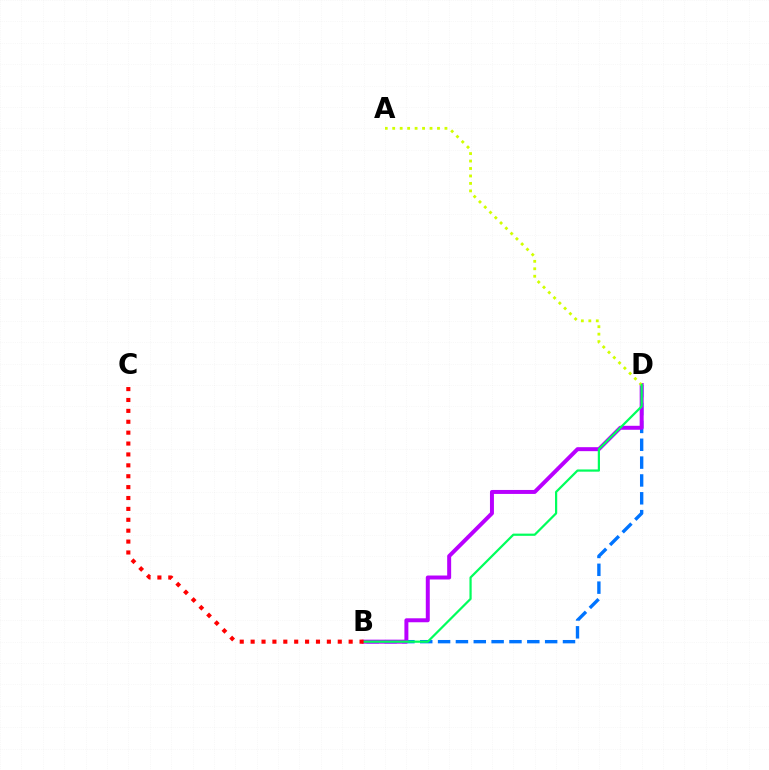{('B', 'D'): [{'color': '#0074ff', 'line_style': 'dashed', 'thickness': 2.42}, {'color': '#b900ff', 'line_style': 'solid', 'thickness': 2.86}, {'color': '#00ff5c', 'line_style': 'solid', 'thickness': 1.6}], ('A', 'D'): [{'color': '#d1ff00', 'line_style': 'dotted', 'thickness': 2.03}], ('B', 'C'): [{'color': '#ff0000', 'line_style': 'dotted', 'thickness': 2.96}]}